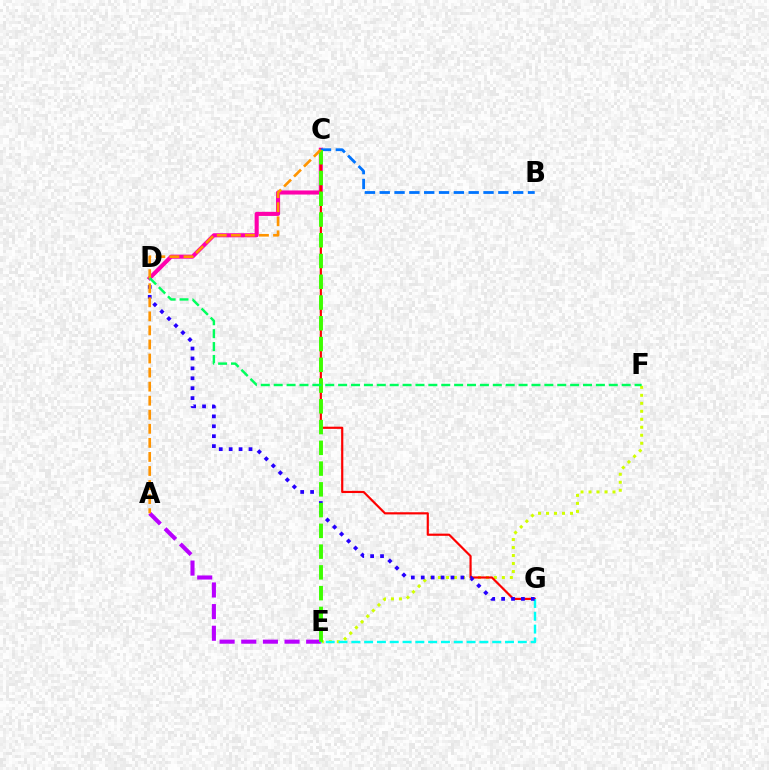{('E', 'F'): [{'color': '#d1ff00', 'line_style': 'dotted', 'thickness': 2.17}], ('C', 'D'): [{'color': '#ff00ac', 'line_style': 'solid', 'thickness': 2.94}], ('C', 'G'): [{'color': '#ff0000', 'line_style': 'solid', 'thickness': 1.57}], ('E', 'G'): [{'color': '#00fff6', 'line_style': 'dashed', 'thickness': 1.74}], ('D', 'G'): [{'color': '#2500ff', 'line_style': 'dotted', 'thickness': 2.69}], ('B', 'C'): [{'color': '#0074ff', 'line_style': 'dashed', 'thickness': 2.01}], ('A', 'E'): [{'color': '#b900ff', 'line_style': 'dashed', 'thickness': 2.94}], ('C', 'E'): [{'color': '#3dff00', 'line_style': 'dashed', 'thickness': 2.82}], ('A', 'C'): [{'color': '#ff9400', 'line_style': 'dashed', 'thickness': 1.91}], ('D', 'F'): [{'color': '#00ff5c', 'line_style': 'dashed', 'thickness': 1.75}]}